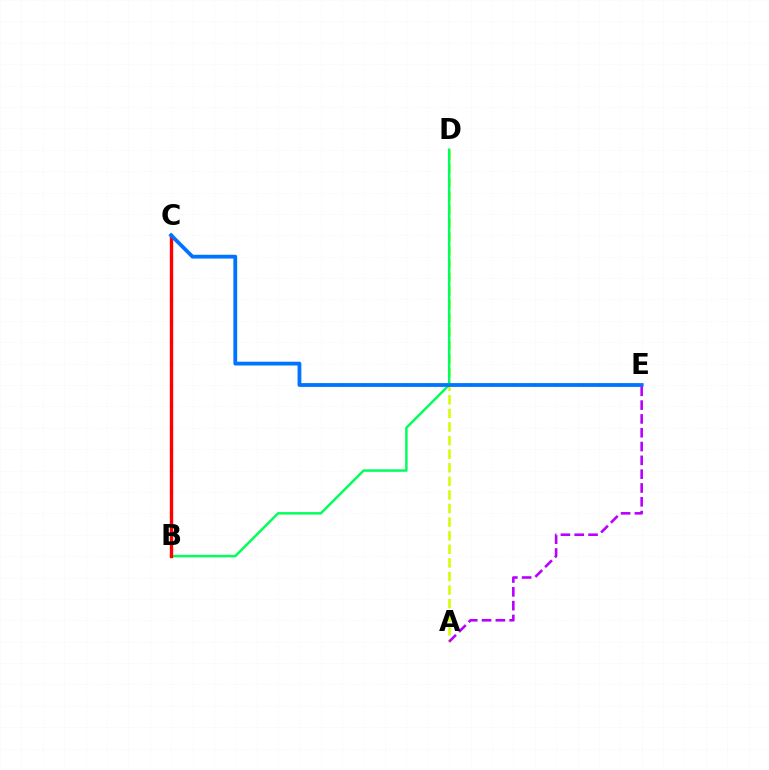{('A', 'D'): [{'color': '#d1ff00', 'line_style': 'dashed', 'thickness': 1.85}], ('B', 'D'): [{'color': '#00ff5c', 'line_style': 'solid', 'thickness': 1.78}], ('B', 'C'): [{'color': '#ff0000', 'line_style': 'solid', 'thickness': 2.44}], ('C', 'E'): [{'color': '#0074ff', 'line_style': 'solid', 'thickness': 2.74}], ('A', 'E'): [{'color': '#b900ff', 'line_style': 'dashed', 'thickness': 1.88}]}